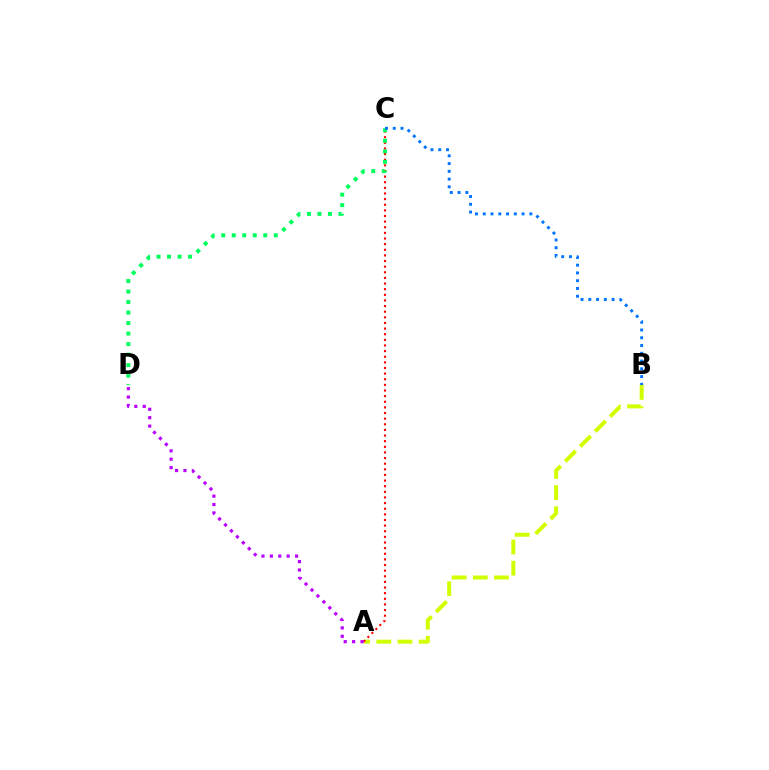{('A', 'B'): [{'color': '#d1ff00', 'line_style': 'dashed', 'thickness': 2.88}], ('A', 'C'): [{'color': '#ff0000', 'line_style': 'dotted', 'thickness': 1.53}], ('C', 'D'): [{'color': '#00ff5c', 'line_style': 'dotted', 'thickness': 2.86}], ('A', 'D'): [{'color': '#b900ff', 'line_style': 'dotted', 'thickness': 2.28}], ('B', 'C'): [{'color': '#0074ff', 'line_style': 'dotted', 'thickness': 2.11}]}